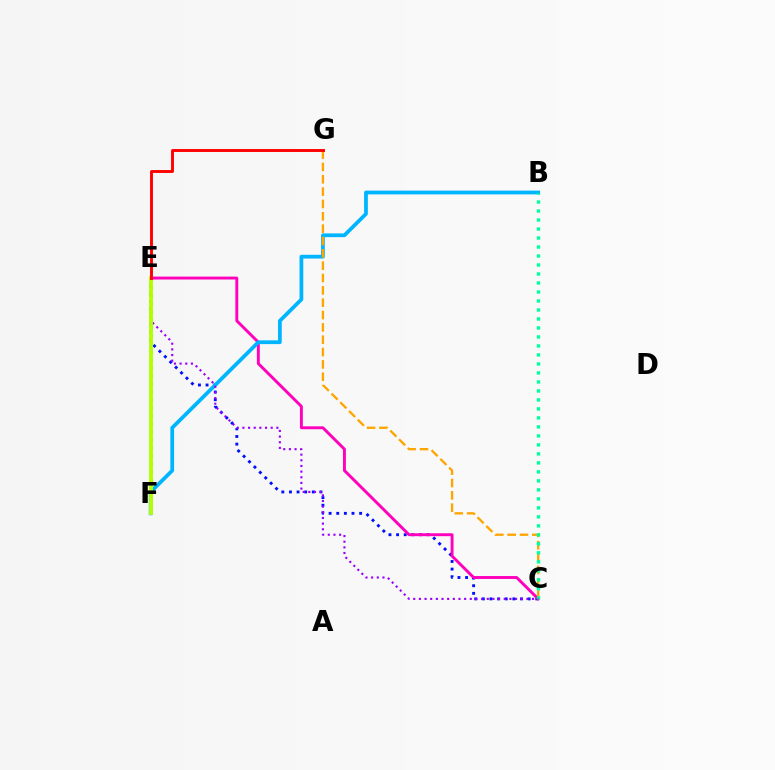{('C', 'E'): [{'color': '#0010ff', 'line_style': 'dotted', 'thickness': 2.07}, {'color': '#ff00bd', 'line_style': 'solid', 'thickness': 2.09}, {'color': '#9b00ff', 'line_style': 'dotted', 'thickness': 1.54}], ('B', 'F'): [{'color': '#00b5ff', 'line_style': 'solid', 'thickness': 2.71}], ('C', 'G'): [{'color': '#ffa500', 'line_style': 'dashed', 'thickness': 1.68}], ('B', 'C'): [{'color': '#00ff9d', 'line_style': 'dotted', 'thickness': 2.44}], ('E', 'F'): [{'color': '#08ff00', 'line_style': 'dotted', 'thickness': 2.17}, {'color': '#b3ff00', 'line_style': 'solid', 'thickness': 2.76}], ('E', 'G'): [{'color': '#ff0000', 'line_style': 'solid', 'thickness': 2.09}]}